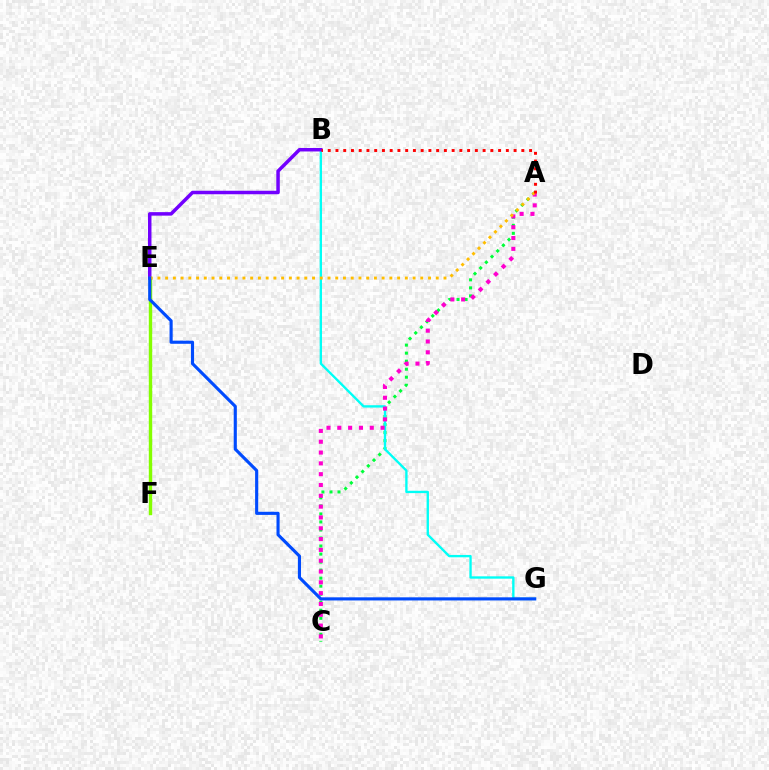{('A', 'C'): [{'color': '#00ff39', 'line_style': 'dotted', 'thickness': 2.18}, {'color': '#ff00cf', 'line_style': 'dotted', 'thickness': 2.94}], ('E', 'F'): [{'color': '#84ff00', 'line_style': 'solid', 'thickness': 2.46}], ('B', 'G'): [{'color': '#00fff6', 'line_style': 'solid', 'thickness': 1.69}], ('B', 'E'): [{'color': '#7200ff', 'line_style': 'solid', 'thickness': 2.51}], ('A', 'E'): [{'color': '#ffbd00', 'line_style': 'dotted', 'thickness': 2.1}], ('E', 'G'): [{'color': '#004bff', 'line_style': 'solid', 'thickness': 2.25}], ('A', 'B'): [{'color': '#ff0000', 'line_style': 'dotted', 'thickness': 2.1}]}